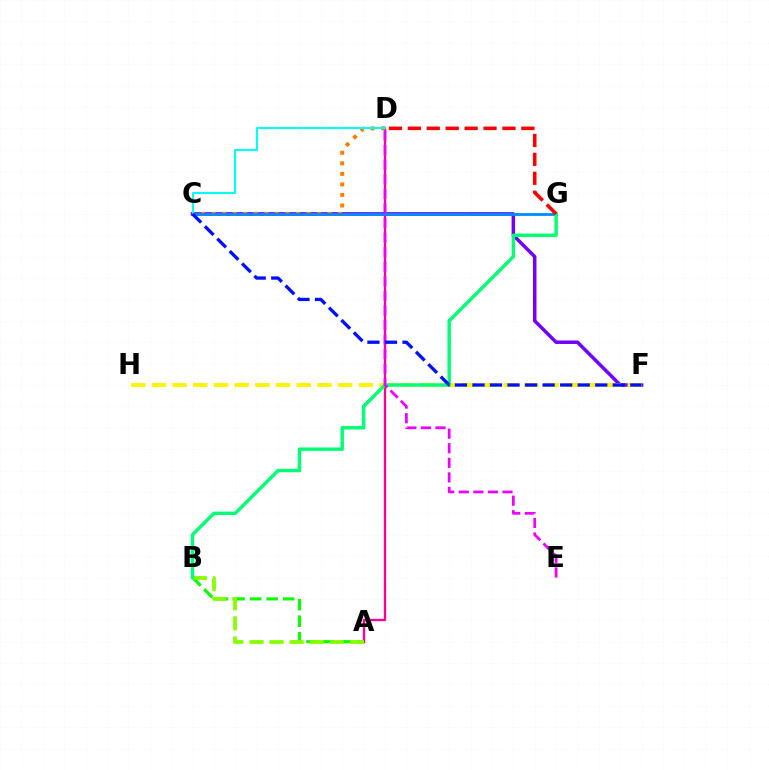{('A', 'D'): [{'color': '#ff0094', 'line_style': 'solid', 'thickness': 1.68}], ('C', 'F'): [{'color': '#7200ff', 'line_style': 'solid', 'thickness': 2.51}, {'color': '#0010ff', 'line_style': 'dashed', 'thickness': 2.38}], ('F', 'H'): [{'color': '#fcf500', 'line_style': 'dashed', 'thickness': 2.81}], ('A', 'B'): [{'color': '#08ff00', 'line_style': 'dashed', 'thickness': 2.25}, {'color': '#84ff00', 'line_style': 'dashed', 'thickness': 2.73}], ('C', 'D'): [{'color': '#ff7c00', 'line_style': 'dotted', 'thickness': 2.86}, {'color': '#00fff6', 'line_style': 'solid', 'thickness': 1.51}], ('C', 'G'): [{'color': '#008cff', 'line_style': 'solid', 'thickness': 2.04}], ('B', 'G'): [{'color': '#00ff74', 'line_style': 'solid', 'thickness': 2.46}], ('D', 'G'): [{'color': '#ff0000', 'line_style': 'dashed', 'thickness': 2.57}], ('D', 'E'): [{'color': '#ee00ff', 'line_style': 'dashed', 'thickness': 1.98}]}